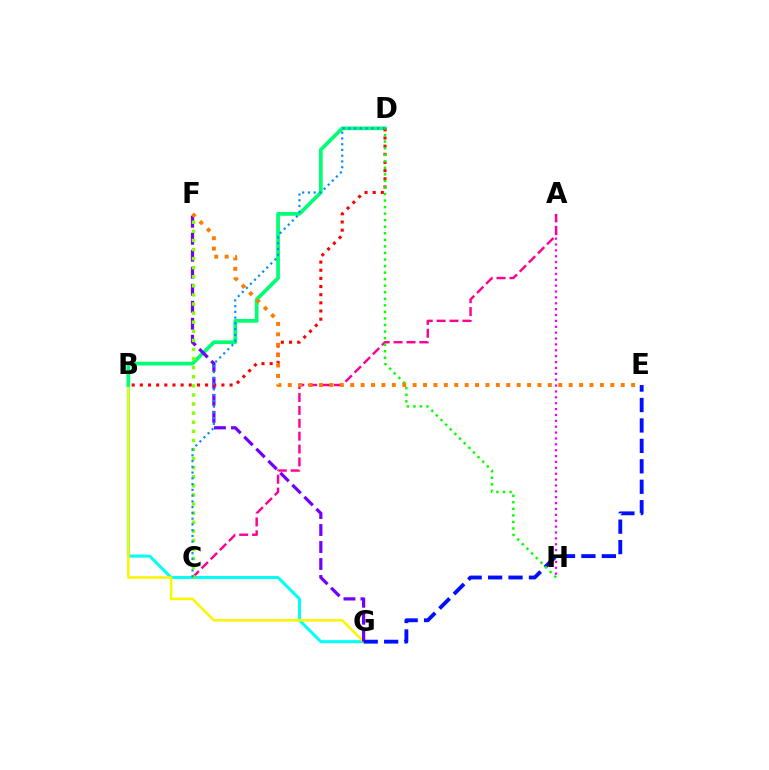{('B', 'G'): [{'color': '#00fff6', 'line_style': 'solid', 'thickness': 2.18}, {'color': '#fcf500', 'line_style': 'solid', 'thickness': 1.82}], ('A', 'H'): [{'color': '#ee00ff', 'line_style': 'dotted', 'thickness': 1.6}], ('B', 'D'): [{'color': '#00ff74', 'line_style': 'solid', 'thickness': 2.69}, {'color': '#ff0000', 'line_style': 'dotted', 'thickness': 2.22}], ('F', 'G'): [{'color': '#7200ff', 'line_style': 'dashed', 'thickness': 2.31}], ('A', 'C'): [{'color': '#ff0094', 'line_style': 'dashed', 'thickness': 1.75}], ('C', 'F'): [{'color': '#84ff00', 'line_style': 'dotted', 'thickness': 2.47}], ('C', 'D'): [{'color': '#008cff', 'line_style': 'dotted', 'thickness': 1.56}], ('E', 'G'): [{'color': '#0010ff', 'line_style': 'dashed', 'thickness': 2.78}], ('D', 'H'): [{'color': '#08ff00', 'line_style': 'dotted', 'thickness': 1.78}], ('E', 'F'): [{'color': '#ff7c00', 'line_style': 'dotted', 'thickness': 2.83}]}